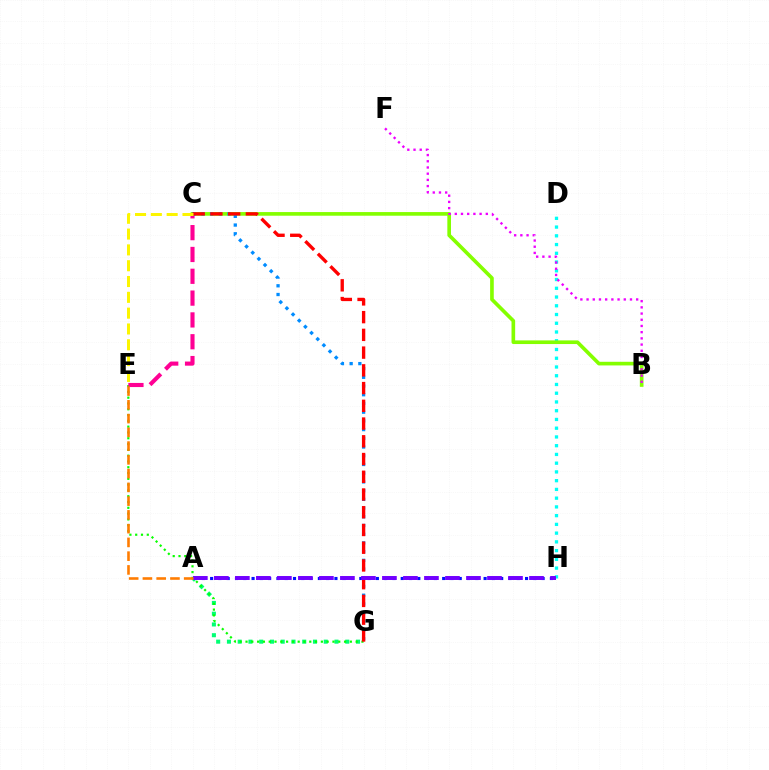{('A', 'G'): [{'color': '#00ff74', 'line_style': 'dotted', 'thickness': 2.92}], ('D', 'H'): [{'color': '#00fff6', 'line_style': 'dotted', 'thickness': 2.38}], ('B', 'C'): [{'color': '#84ff00', 'line_style': 'solid', 'thickness': 2.63}], ('E', 'G'): [{'color': '#08ff00', 'line_style': 'dotted', 'thickness': 1.57}], ('C', 'E'): [{'color': '#ff0094', 'line_style': 'dashed', 'thickness': 2.96}, {'color': '#fcf500', 'line_style': 'dashed', 'thickness': 2.15}], ('C', 'G'): [{'color': '#008cff', 'line_style': 'dotted', 'thickness': 2.37}, {'color': '#ff0000', 'line_style': 'dashed', 'thickness': 2.41}], ('A', 'H'): [{'color': '#0010ff', 'line_style': 'dotted', 'thickness': 2.25}, {'color': '#7200ff', 'line_style': 'dashed', 'thickness': 2.85}], ('A', 'E'): [{'color': '#ff7c00', 'line_style': 'dashed', 'thickness': 1.87}], ('B', 'F'): [{'color': '#ee00ff', 'line_style': 'dotted', 'thickness': 1.69}]}